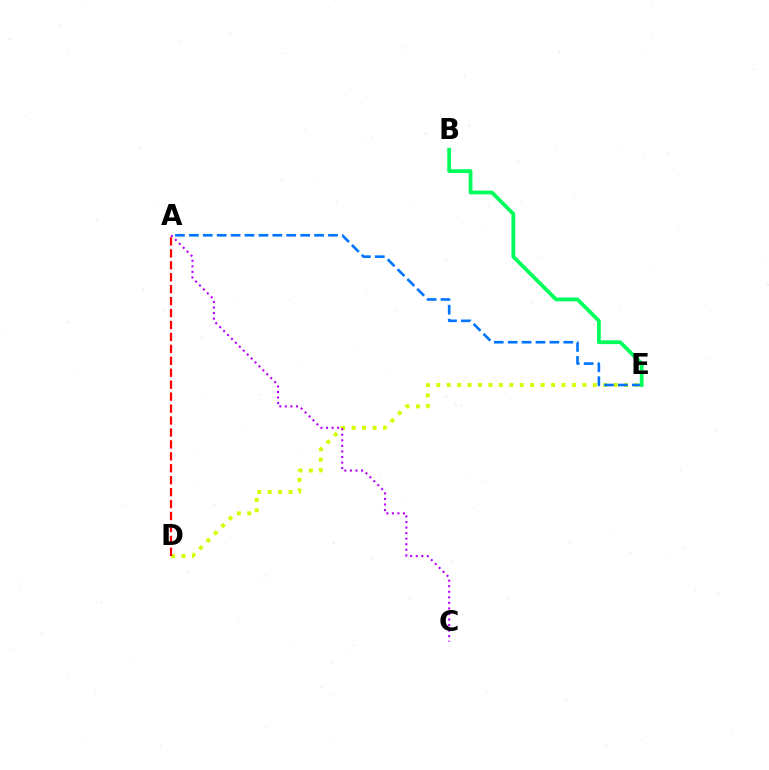{('D', 'E'): [{'color': '#d1ff00', 'line_style': 'dotted', 'thickness': 2.84}], ('A', 'E'): [{'color': '#0074ff', 'line_style': 'dashed', 'thickness': 1.89}], ('B', 'E'): [{'color': '#00ff5c', 'line_style': 'solid', 'thickness': 2.73}], ('A', 'C'): [{'color': '#b900ff', 'line_style': 'dotted', 'thickness': 1.51}], ('A', 'D'): [{'color': '#ff0000', 'line_style': 'dashed', 'thickness': 1.62}]}